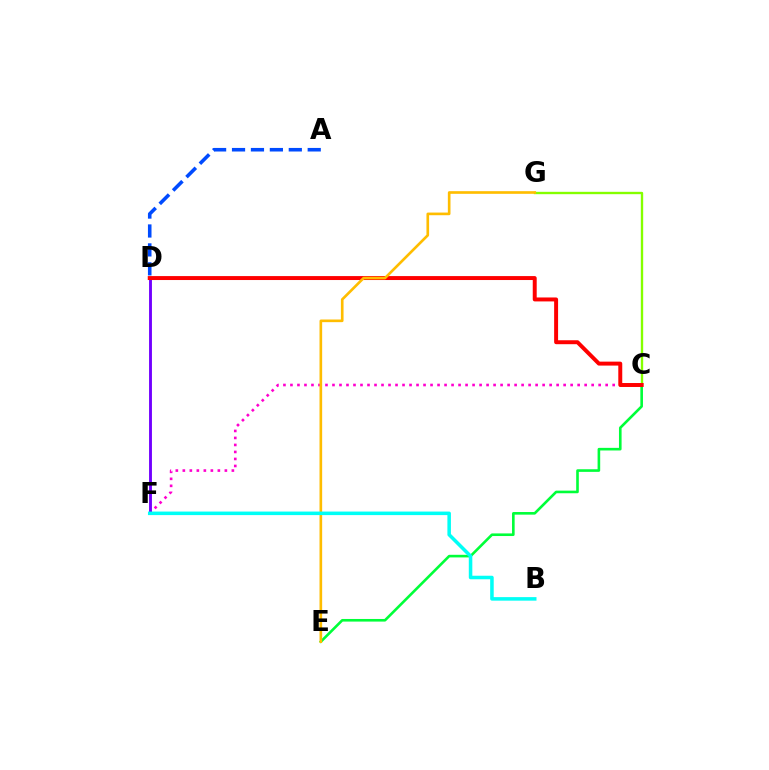{('C', 'F'): [{'color': '#ff00cf', 'line_style': 'dotted', 'thickness': 1.9}], ('D', 'F'): [{'color': '#7200ff', 'line_style': 'solid', 'thickness': 2.07}], ('C', 'G'): [{'color': '#84ff00', 'line_style': 'solid', 'thickness': 1.7}], ('C', 'E'): [{'color': '#00ff39', 'line_style': 'solid', 'thickness': 1.88}], ('C', 'D'): [{'color': '#ff0000', 'line_style': 'solid', 'thickness': 2.85}], ('A', 'D'): [{'color': '#004bff', 'line_style': 'dashed', 'thickness': 2.57}], ('E', 'G'): [{'color': '#ffbd00', 'line_style': 'solid', 'thickness': 1.91}], ('B', 'F'): [{'color': '#00fff6', 'line_style': 'solid', 'thickness': 2.54}]}